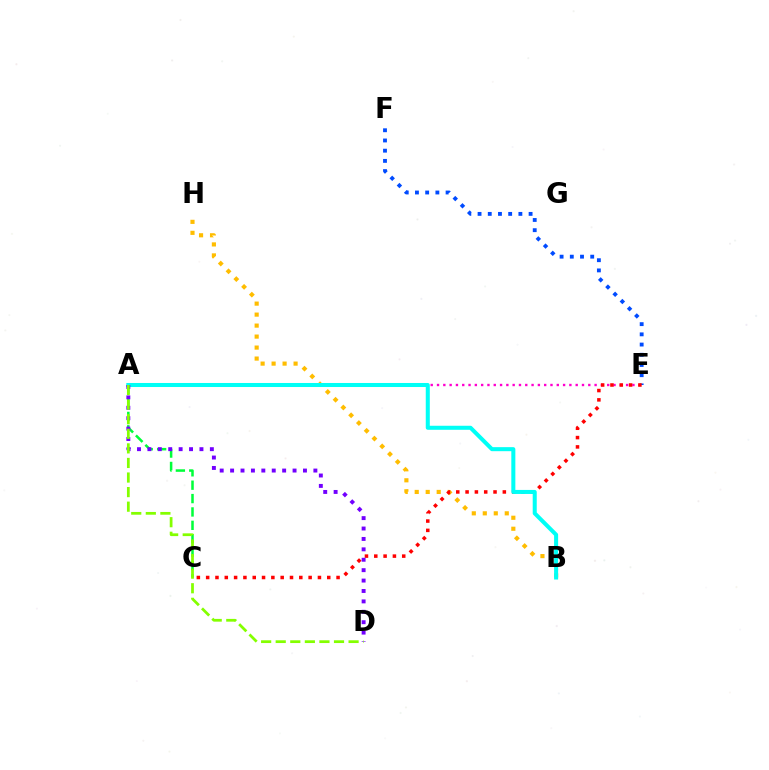{('B', 'H'): [{'color': '#ffbd00', 'line_style': 'dotted', 'thickness': 2.99}], ('A', 'E'): [{'color': '#ff00cf', 'line_style': 'dotted', 'thickness': 1.71}], ('E', 'F'): [{'color': '#004bff', 'line_style': 'dotted', 'thickness': 2.77}], ('A', 'C'): [{'color': '#00ff39', 'line_style': 'dashed', 'thickness': 1.82}], ('C', 'E'): [{'color': '#ff0000', 'line_style': 'dotted', 'thickness': 2.53}], ('A', 'B'): [{'color': '#00fff6', 'line_style': 'solid', 'thickness': 2.9}], ('A', 'D'): [{'color': '#7200ff', 'line_style': 'dotted', 'thickness': 2.83}, {'color': '#84ff00', 'line_style': 'dashed', 'thickness': 1.98}]}